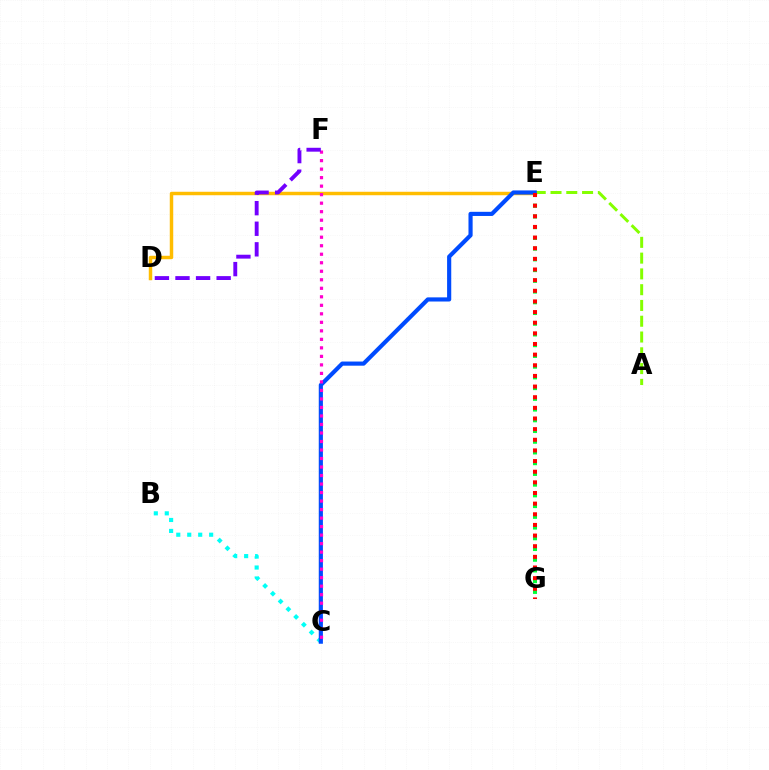{('D', 'E'): [{'color': '#ffbd00', 'line_style': 'solid', 'thickness': 2.49}], ('B', 'C'): [{'color': '#00fff6', 'line_style': 'dotted', 'thickness': 2.98}], ('A', 'E'): [{'color': '#84ff00', 'line_style': 'dashed', 'thickness': 2.14}], ('C', 'E'): [{'color': '#004bff', 'line_style': 'solid', 'thickness': 2.99}], ('C', 'F'): [{'color': '#ff00cf', 'line_style': 'dotted', 'thickness': 2.31}], ('D', 'F'): [{'color': '#7200ff', 'line_style': 'dashed', 'thickness': 2.8}], ('E', 'G'): [{'color': '#00ff39', 'line_style': 'dotted', 'thickness': 2.91}, {'color': '#ff0000', 'line_style': 'dotted', 'thickness': 2.89}]}